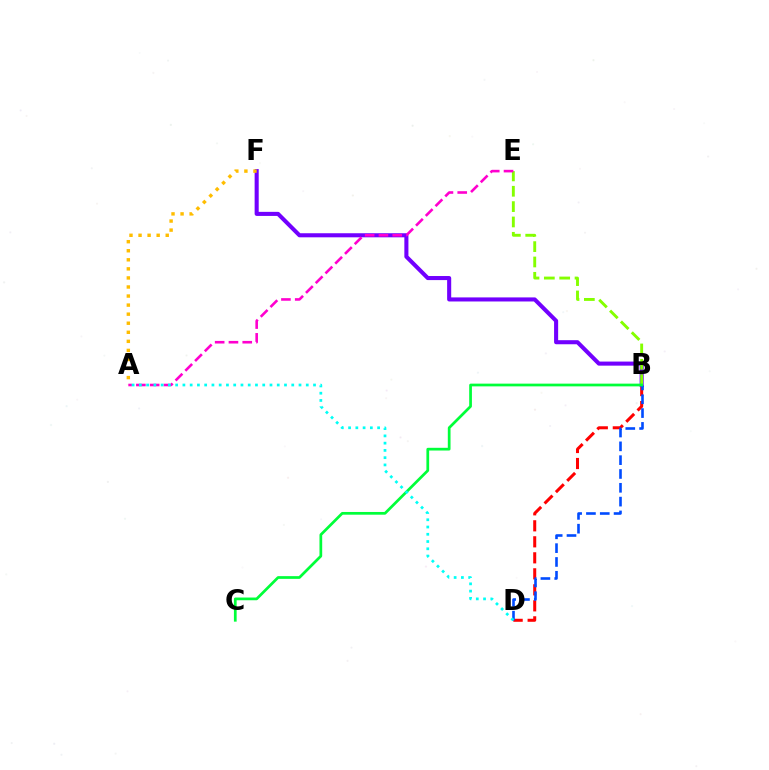{('B', 'D'): [{'color': '#ff0000', 'line_style': 'dashed', 'thickness': 2.17}, {'color': '#004bff', 'line_style': 'dashed', 'thickness': 1.88}], ('B', 'F'): [{'color': '#7200ff', 'line_style': 'solid', 'thickness': 2.93}], ('B', 'E'): [{'color': '#84ff00', 'line_style': 'dashed', 'thickness': 2.09}], ('A', 'F'): [{'color': '#ffbd00', 'line_style': 'dotted', 'thickness': 2.46}], ('A', 'E'): [{'color': '#ff00cf', 'line_style': 'dashed', 'thickness': 1.87}], ('B', 'C'): [{'color': '#00ff39', 'line_style': 'solid', 'thickness': 1.96}], ('A', 'D'): [{'color': '#00fff6', 'line_style': 'dotted', 'thickness': 1.97}]}